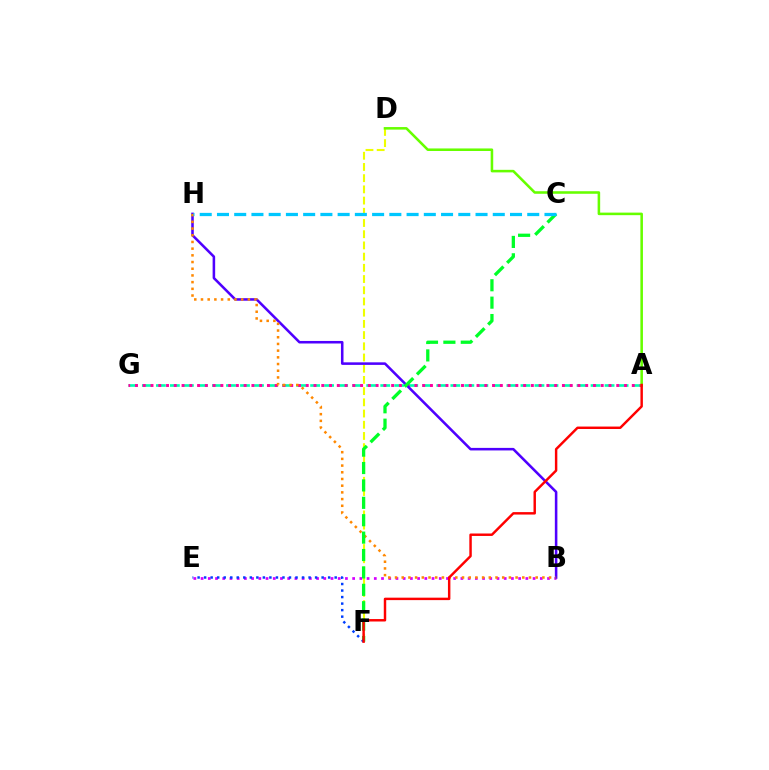{('A', 'G'): [{'color': '#00ffaf', 'line_style': 'dashed', 'thickness': 1.9}, {'color': '#ff00a0', 'line_style': 'dotted', 'thickness': 2.11}], ('B', 'E'): [{'color': '#d600ff', 'line_style': 'dotted', 'thickness': 1.96}], ('D', 'F'): [{'color': '#eeff00', 'line_style': 'dashed', 'thickness': 1.52}], ('B', 'H'): [{'color': '#4f00ff', 'line_style': 'solid', 'thickness': 1.83}, {'color': '#ff8800', 'line_style': 'dotted', 'thickness': 1.82}], ('C', 'F'): [{'color': '#00ff27', 'line_style': 'dashed', 'thickness': 2.36}], ('C', 'H'): [{'color': '#00c7ff', 'line_style': 'dashed', 'thickness': 2.34}], ('E', 'F'): [{'color': '#003fff', 'line_style': 'dotted', 'thickness': 1.77}], ('A', 'D'): [{'color': '#66ff00', 'line_style': 'solid', 'thickness': 1.84}], ('A', 'F'): [{'color': '#ff0000', 'line_style': 'solid', 'thickness': 1.76}]}